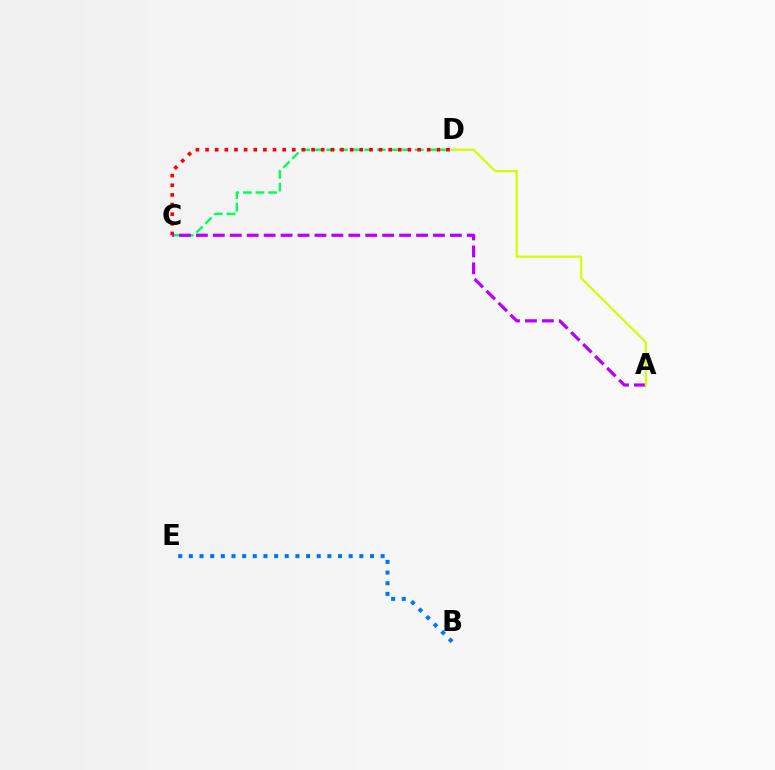{('C', 'D'): [{'color': '#00ff5c', 'line_style': 'dashed', 'thickness': 1.71}, {'color': '#ff0000', 'line_style': 'dotted', 'thickness': 2.62}], ('B', 'E'): [{'color': '#0074ff', 'line_style': 'dotted', 'thickness': 2.89}], ('A', 'C'): [{'color': '#b900ff', 'line_style': 'dashed', 'thickness': 2.3}], ('A', 'D'): [{'color': '#d1ff00', 'line_style': 'solid', 'thickness': 1.58}]}